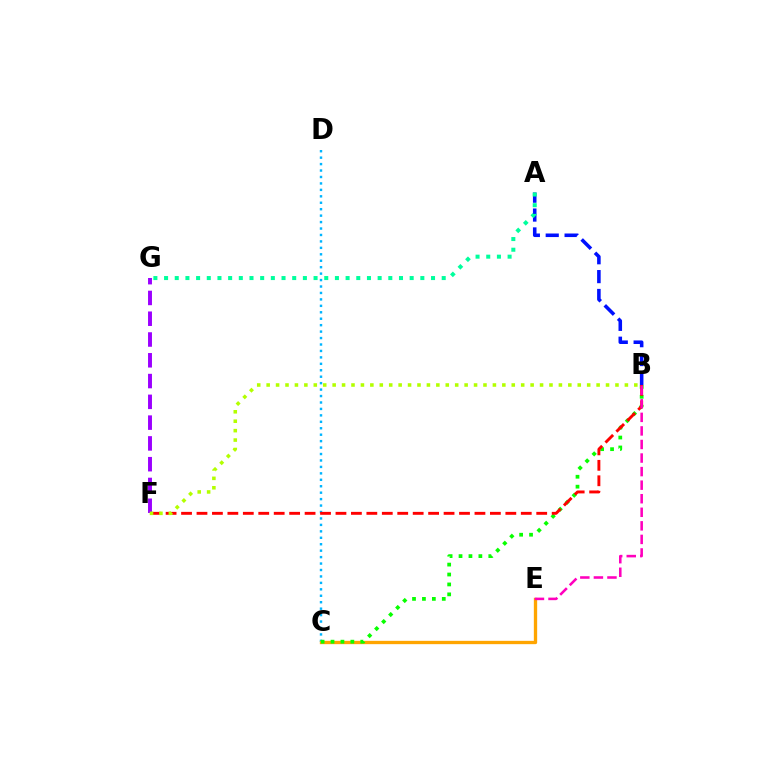{('C', 'D'): [{'color': '#00b5ff', 'line_style': 'dotted', 'thickness': 1.75}], ('C', 'E'): [{'color': '#ffa500', 'line_style': 'solid', 'thickness': 2.39}], ('B', 'C'): [{'color': '#08ff00', 'line_style': 'dotted', 'thickness': 2.7}], ('B', 'F'): [{'color': '#ff0000', 'line_style': 'dashed', 'thickness': 2.1}, {'color': '#b3ff00', 'line_style': 'dotted', 'thickness': 2.56}], ('A', 'B'): [{'color': '#0010ff', 'line_style': 'dashed', 'thickness': 2.56}], ('B', 'E'): [{'color': '#ff00bd', 'line_style': 'dashed', 'thickness': 1.84}], ('F', 'G'): [{'color': '#9b00ff', 'line_style': 'dashed', 'thickness': 2.82}], ('A', 'G'): [{'color': '#00ff9d', 'line_style': 'dotted', 'thickness': 2.9}]}